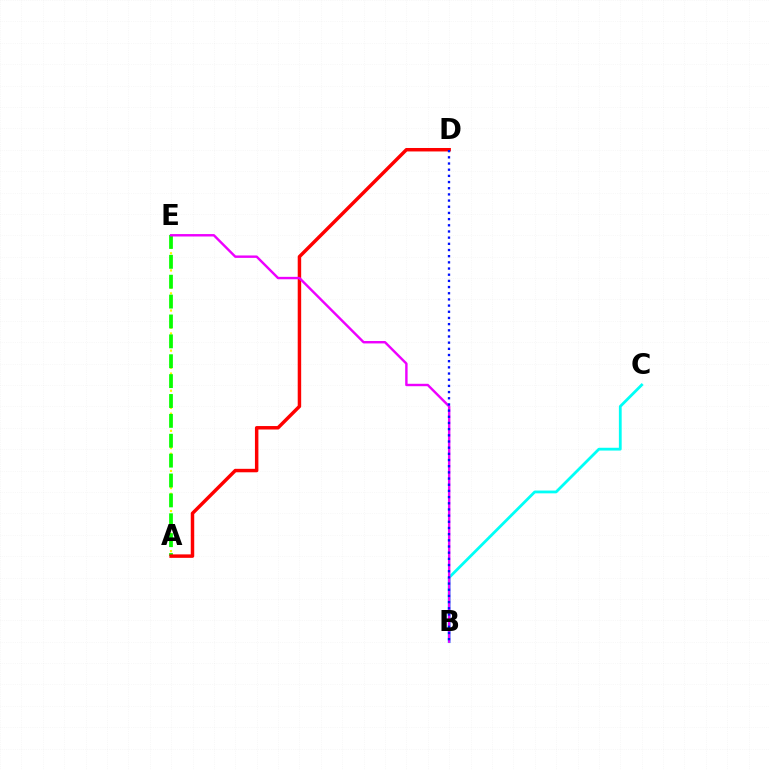{('B', 'C'): [{'color': '#00fff6', 'line_style': 'solid', 'thickness': 2.01}], ('A', 'E'): [{'color': '#fcf500', 'line_style': 'dotted', 'thickness': 1.56}, {'color': '#08ff00', 'line_style': 'dashed', 'thickness': 2.7}], ('A', 'D'): [{'color': '#ff0000', 'line_style': 'solid', 'thickness': 2.49}], ('B', 'E'): [{'color': '#ee00ff', 'line_style': 'solid', 'thickness': 1.74}], ('B', 'D'): [{'color': '#0010ff', 'line_style': 'dotted', 'thickness': 1.68}]}